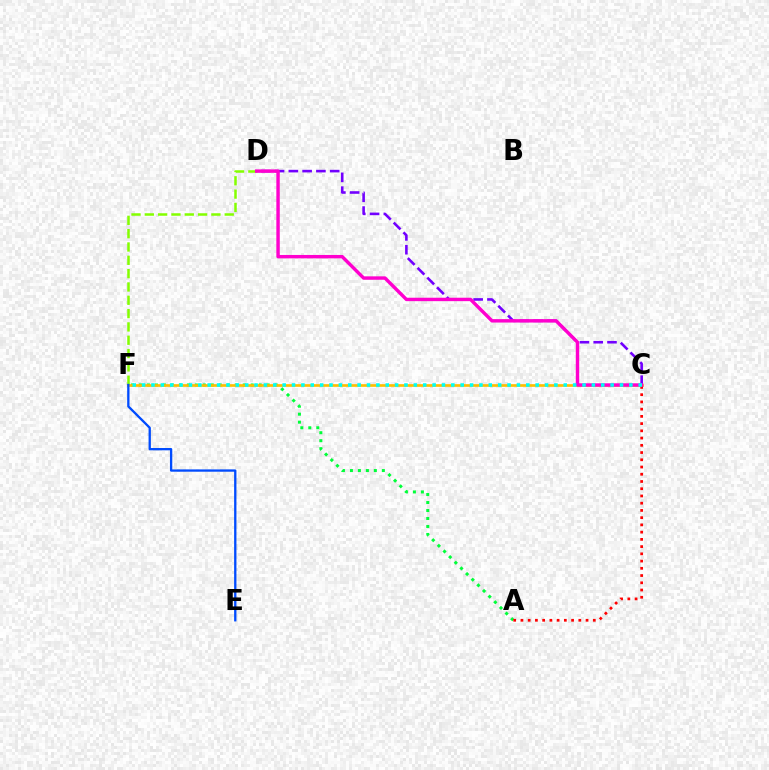{('C', 'D'): [{'color': '#7200ff', 'line_style': 'dashed', 'thickness': 1.87}, {'color': '#ff00cf', 'line_style': 'solid', 'thickness': 2.46}], ('A', 'F'): [{'color': '#00ff39', 'line_style': 'dotted', 'thickness': 2.17}], ('C', 'F'): [{'color': '#ffbd00', 'line_style': 'solid', 'thickness': 1.92}, {'color': '#00fff6', 'line_style': 'dotted', 'thickness': 2.55}], ('D', 'F'): [{'color': '#84ff00', 'line_style': 'dashed', 'thickness': 1.81}], ('E', 'F'): [{'color': '#004bff', 'line_style': 'solid', 'thickness': 1.67}], ('A', 'C'): [{'color': '#ff0000', 'line_style': 'dotted', 'thickness': 1.97}]}